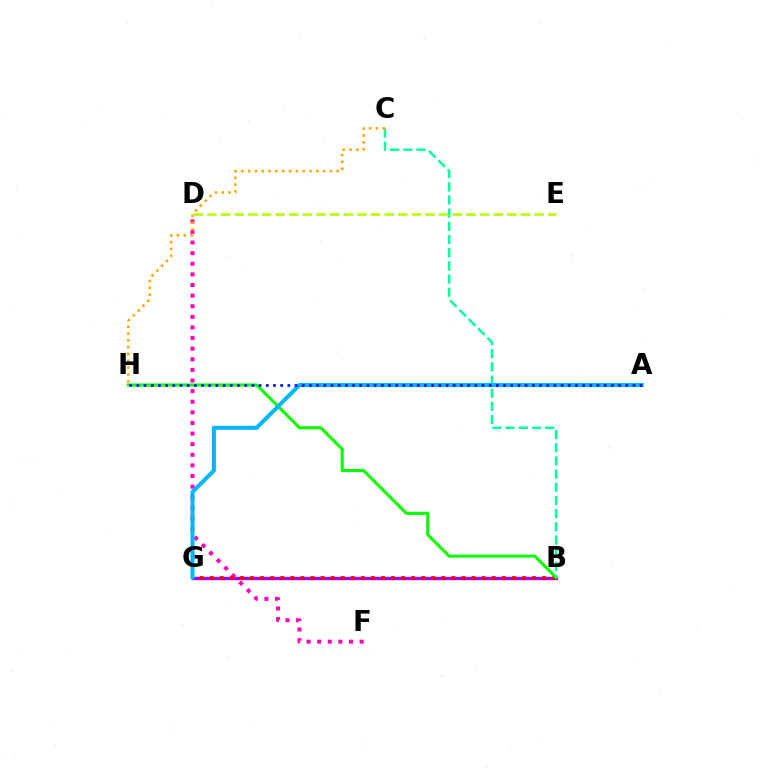{('B', 'G'): [{'color': '#9b00ff', 'line_style': 'solid', 'thickness': 2.4}, {'color': '#ff0000', 'line_style': 'dotted', 'thickness': 2.74}], ('D', 'F'): [{'color': '#ff00bd', 'line_style': 'dotted', 'thickness': 2.88}], ('B', 'H'): [{'color': '#08ff00', 'line_style': 'solid', 'thickness': 2.2}], ('B', 'C'): [{'color': '#00ff9d', 'line_style': 'dashed', 'thickness': 1.79}], ('A', 'G'): [{'color': '#00b5ff', 'line_style': 'solid', 'thickness': 2.88}], ('A', 'H'): [{'color': '#0010ff', 'line_style': 'dotted', 'thickness': 1.95}], ('C', 'H'): [{'color': '#ffa500', 'line_style': 'dotted', 'thickness': 1.85}], ('D', 'E'): [{'color': '#b3ff00', 'line_style': 'dashed', 'thickness': 1.85}]}